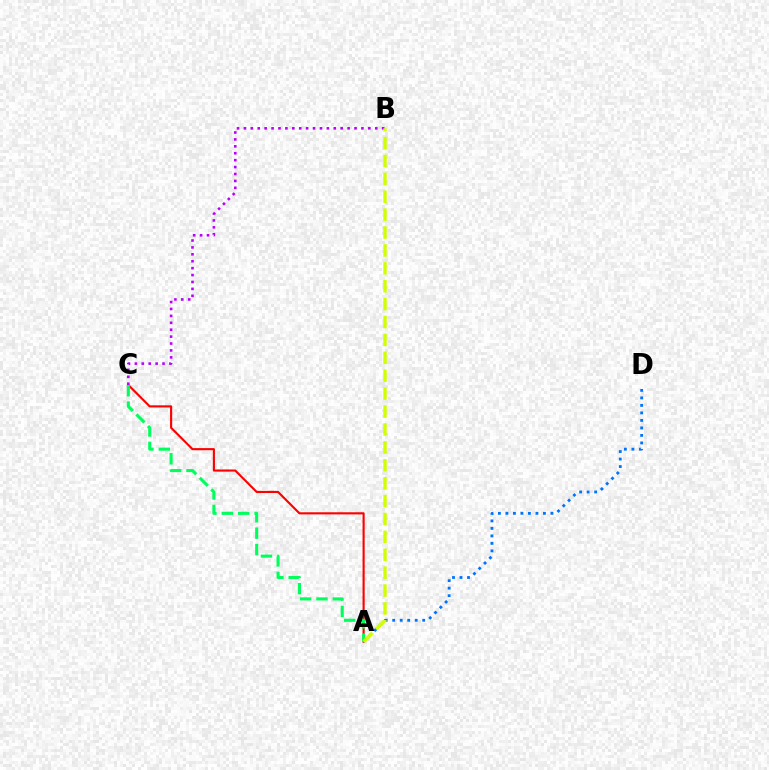{('A', 'C'): [{'color': '#ff0000', 'line_style': 'solid', 'thickness': 1.53}, {'color': '#00ff5c', 'line_style': 'dashed', 'thickness': 2.23}], ('A', 'D'): [{'color': '#0074ff', 'line_style': 'dotted', 'thickness': 2.04}], ('B', 'C'): [{'color': '#b900ff', 'line_style': 'dotted', 'thickness': 1.88}], ('A', 'B'): [{'color': '#d1ff00', 'line_style': 'dashed', 'thickness': 2.43}]}